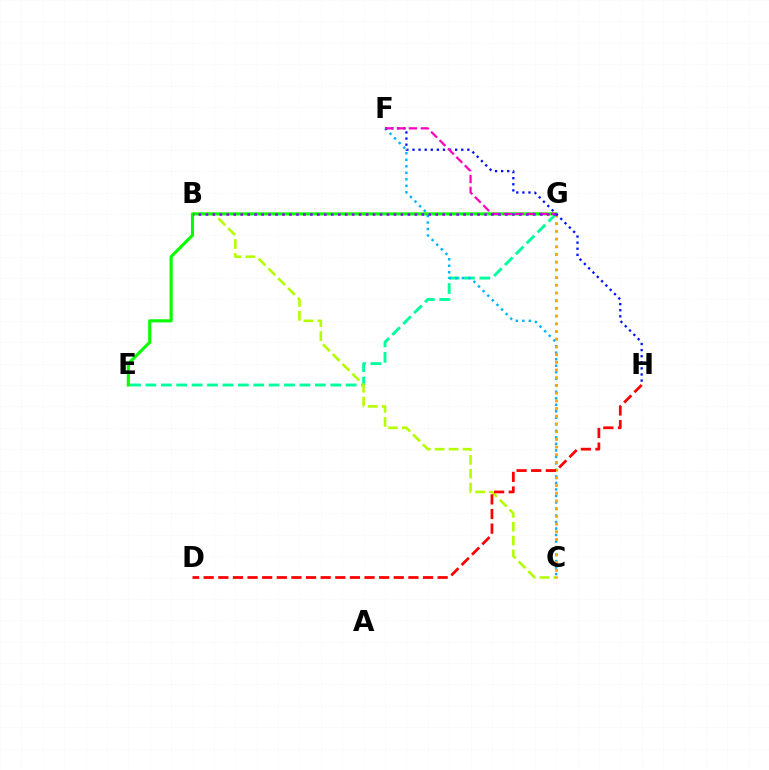{('E', 'G'): [{'color': '#00ff9d', 'line_style': 'dashed', 'thickness': 2.09}, {'color': '#08ff00', 'line_style': 'solid', 'thickness': 2.25}], ('B', 'C'): [{'color': '#b3ff00', 'line_style': 'dashed', 'thickness': 1.88}], ('C', 'F'): [{'color': '#00b5ff', 'line_style': 'dotted', 'thickness': 1.77}], ('C', 'G'): [{'color': '#ffa500', 'line_style': 'dotted', 'thickness': 2.09}], ('F', 'H'): [{'color': '#0010ff', 'line_style': 'dotted', 'thickness': 1.66}], ('F', 'G'): [{'color': '#ff00bd', 'line_style': 'dashed', 'thickness': 1.61}], ('B', 'G'): [{'color': '#9b00ff', 'line_style': 'dotted', 'thickness': 1.89}], ('D', 'H'): [{'color': '#ff0000', 'line_style': 'dashed', 'thickness': 1.99}]}